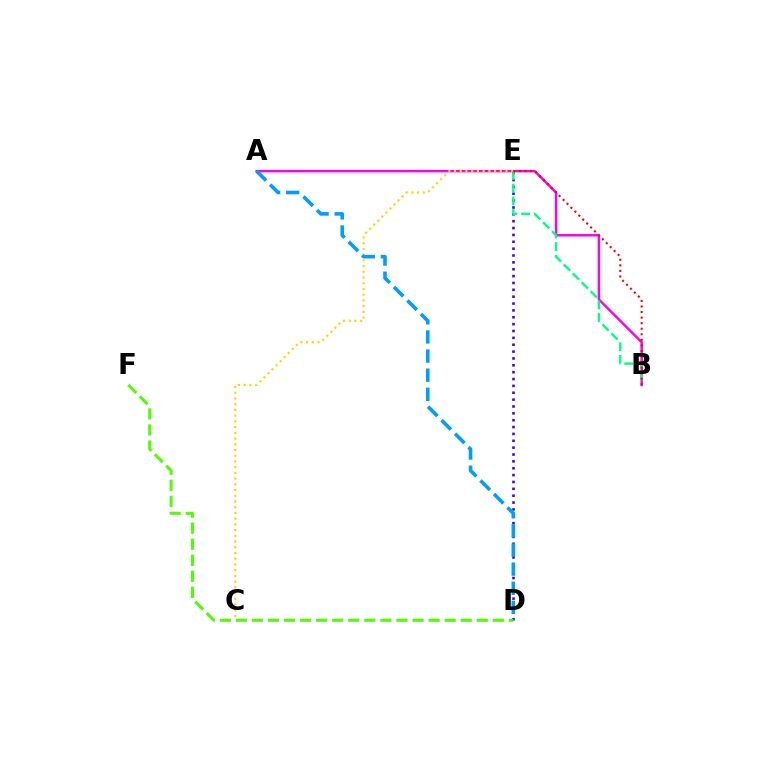{('A', 'B'): [{'color': '#ff00ed', 'line_style': 'solid', 'thickness': 1.78}], ('C', 'E'): [{'color': '#ffd500', 'line_style': 'dotted', 'thickness': 1.55}], ('D', 'E'): [{'color': '#3700ff', 'line_style': 'dotted', 'thickness': 1.86}], ('D', 'F'): [{'color': '#4fff00', 'line_style': 'dashed', 'thickness': 2.18}], ('B', 'E'): [{'color': '#00ff86', 'line_style': 'dashed', 'thickness': 1.72}, {'color': '#ff0000', 'line_style': 'dotted', 'thickness': 1.51}], ('A', 'D'): [{'color': '#009eff', 'line_style': 'dashed', 'thickness': 2.6}]}